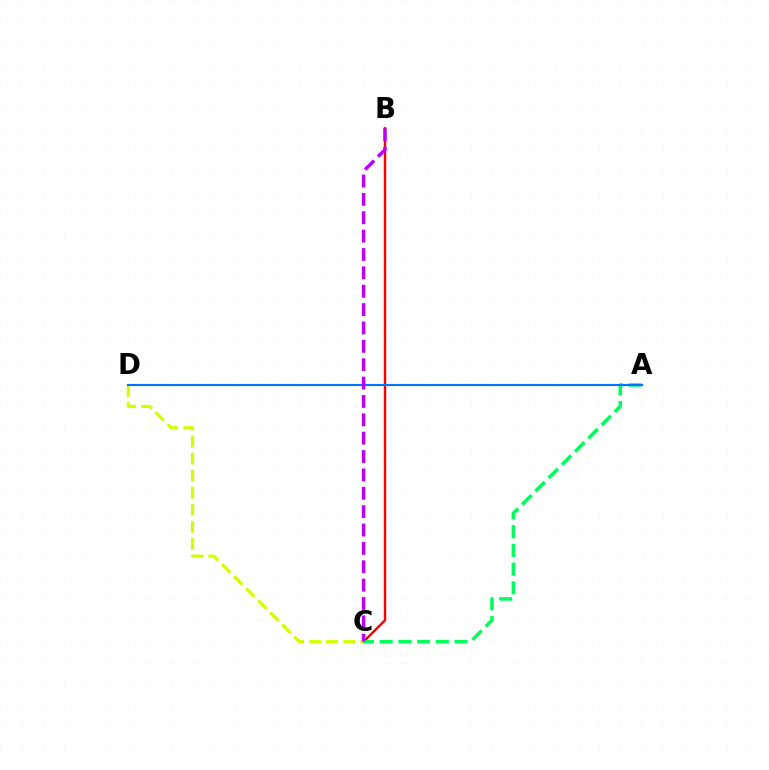{('B', 'C'): [{'color': '#ff0000', 'line_style': 'solid', 'thickness': 1.76}, {'color': '#b900ff', 'line_style': 'dashed', 'thickness': 2.5}], ('C', 'D'): [{'color': '#d1ff00', 'line_style': 'dashed', 'thickness': 2.31}], ('A', 'C'): [{'color': '#00ff5c', 'line_style': 'dashed', 'thickness': 2.54}], ('A', 'D'): [{'color': '#0074ff', 'line_style': 'solid', 'thickness': 1.54}]}